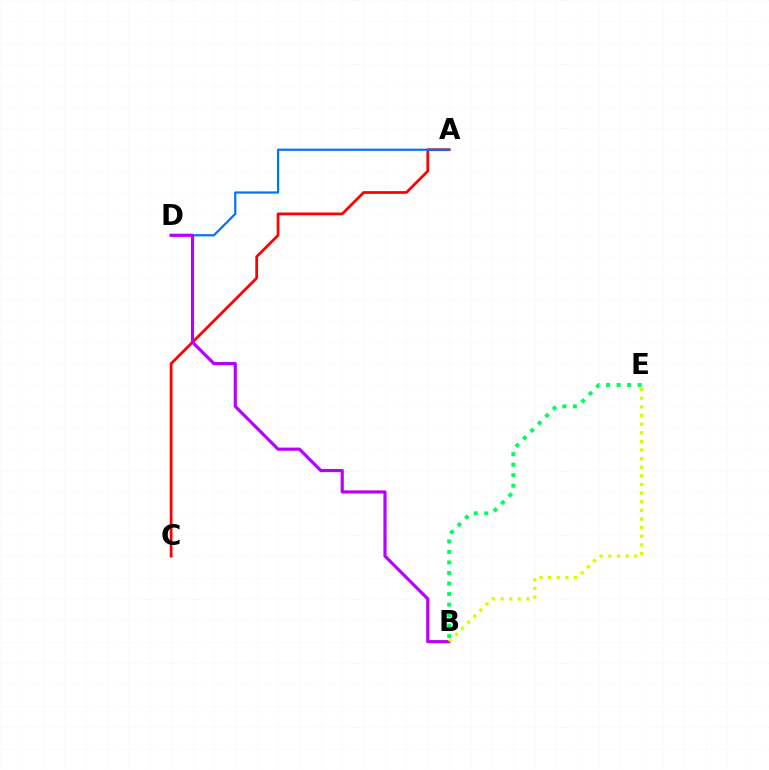{('A', 'C'): [{'color': '#ff0000', 'line_style': 'solid', 'thickness': 1.98}], ('A', 'D'): [{'color': '#0074ff', 'line_style': 'solid', 'thickness': 1.61}], ('B', 'D'): [{'color': '#b900ff', 'line_style': 'solid', 'thickness': 2.28}], ('B', 'E'): [{'color': '#00ff5c', 'line_style': 'dotted', 'thickness': 2.86}, {'color': '#d1ff00', 'line_style': 'dotted', 'thickness': 2.34}]}